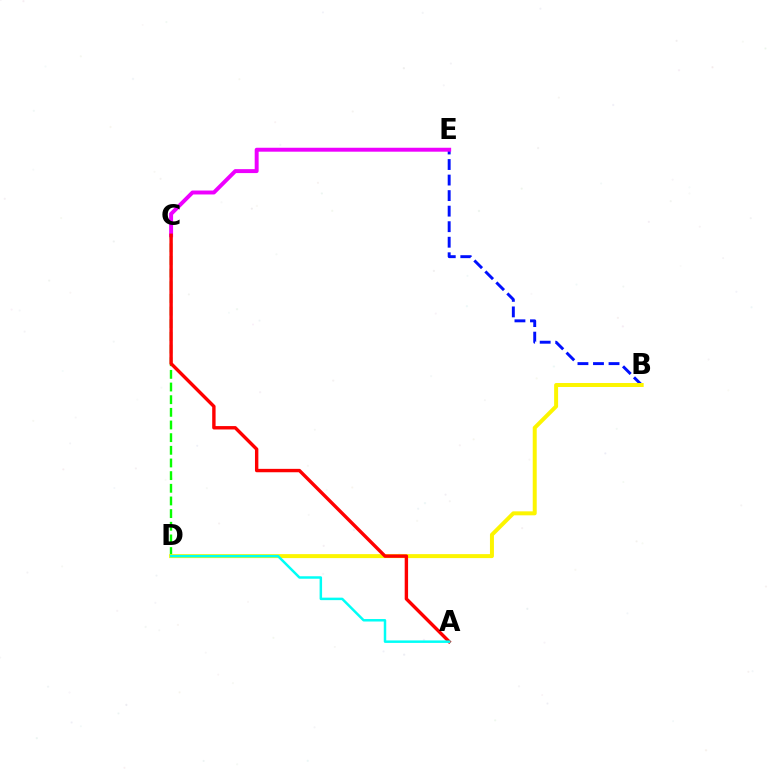{('B', 'E'): [{'color': '#0010ff', 'line_style': 'dashed', 'thickness': 2.11}], ('C', 'D'): [{'color': '#08ff00', 'line_style': 'dashed', 'thickness': 1.72}], ('C', 'E'): [{'color': '#ee00ff', 'line_style': 'solid', 'thickness': 2.84}], ('B', 'D'): [{'color': '#fcf500', 'line_style': 'solid', 'thickness': 2.86}], ('A', 'C'): [{'color': '#ff0000', 'line_style': 'solid', 'thickness': 2.44}], ('A', 'D'): [{'color': '#00fff6', 'line_style': 'solid', 'thickness': 1.79}]}